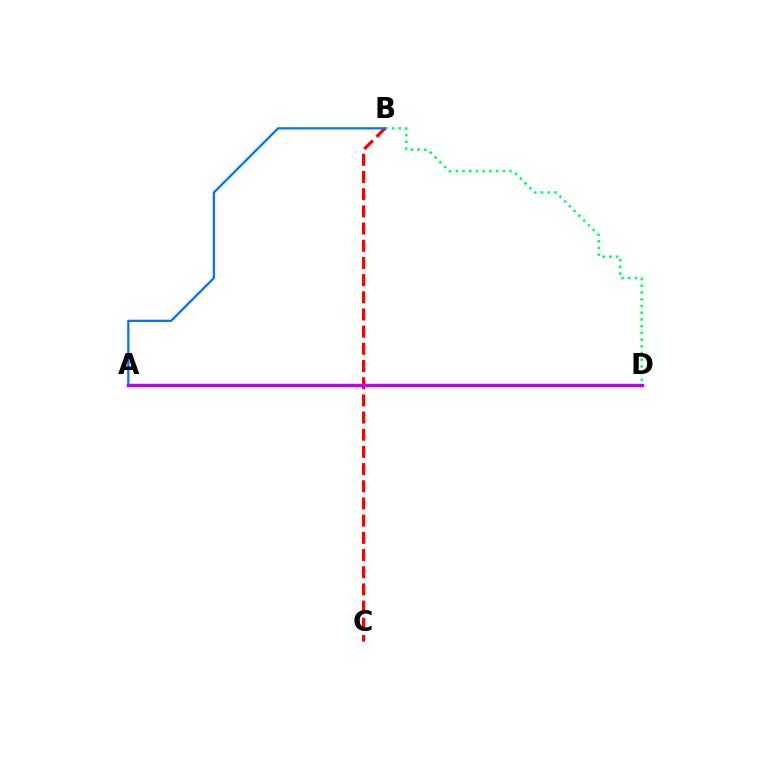{('B', 'D'): [{'color': '#00ff5c', 'line_style': 'dotted', 'thickness': 1.83}], ('B', 'C'): [{'color': '#ff0000', 'line_style': 'dashed', 'thickness': 2.33}], ('A', 'B'): [{'color': '#0074ff', 'line_style': 'solid', 'thickness': 1.64}], ('A', 'D'): [{'color': '#d1ff00', 'line_style': 'dotted', 'thickness': 2.42}, {'color': '#b900ff', 'line_style': 'solid', 'thickness': 2.45}]}